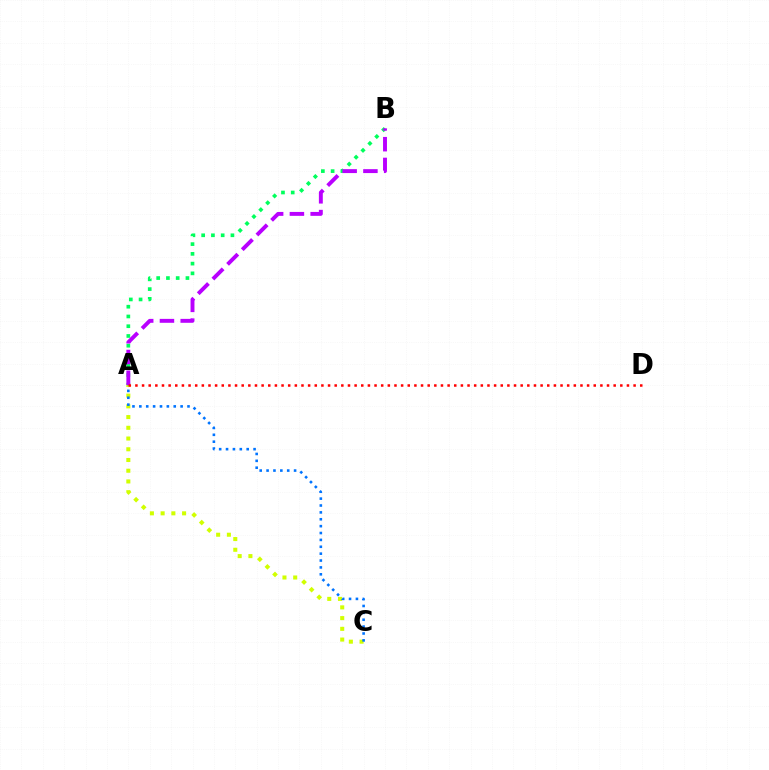{('A', 'B'): [{'color': '#00ff5c', 'line_style': 'dotted', 'thickness': 2.65}, {'color': '#b900ff', 'line_style': 'dashed', 'thickness': 2.82}], ('A', 'C'): [{'color': '#d1ff00', 'line_style': 'dotted', 'thickness': 2.92}, {'color': '#0074ff', 'line_style': 'dotted', 'thickness': 1.87}], ('A', 'D'): [{'color': '#ff0000', 'line_style': 'dotted', 'thickness': 1.8}]}